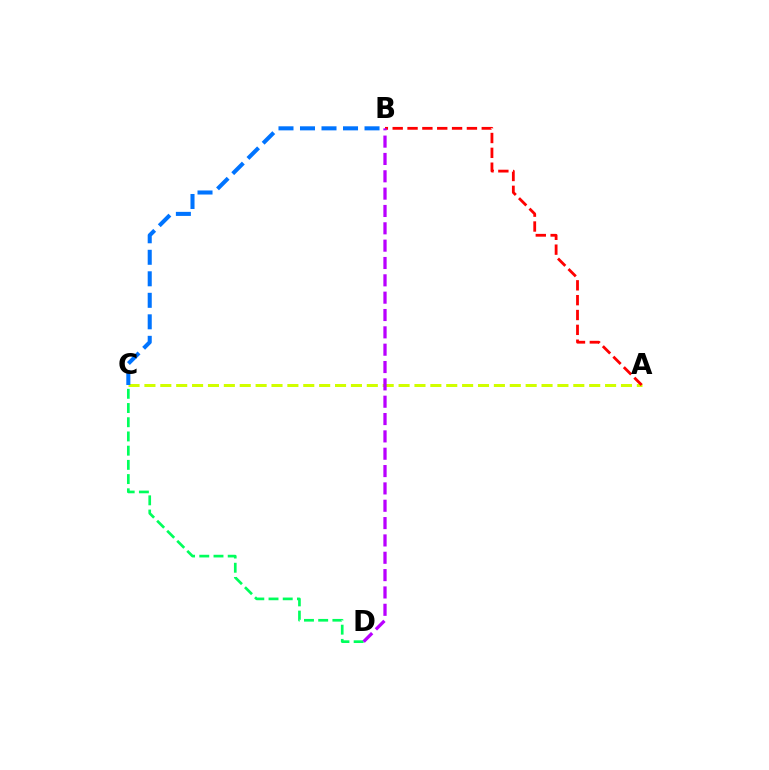{('C', 'D'): [{'color': '#00ff5c', 'line_style': 'dashed', 'thickness': 1.93}], ('A', 'C'): [{'color': '#d1ff00', 'line_style': 'dashed', 'thickness': 2.16}], ('A', 'B'): [{'color': '#ff0000', 'line_style': 'dashed', 'thickness': 2.02}], ('B', 'D'): [{'color': '#b900ff', 'line_style': 'dashed', 'thickness': 2.36}], ('B', 'C'): [{'color': '#0074ff', 'line_style': 'dashed', 'thickness': 2.92}]}